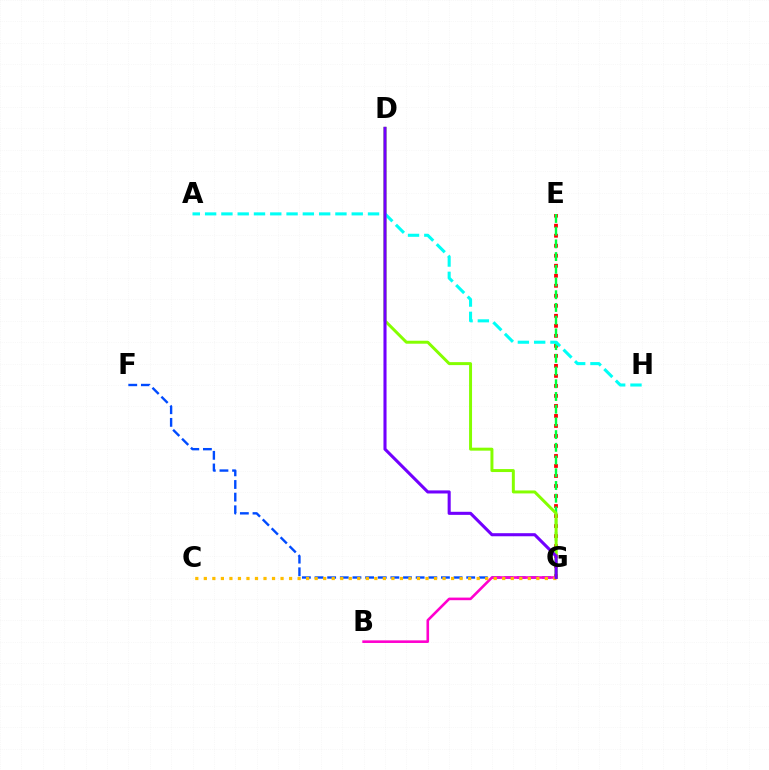{('E', 'G'): [{'color': '#ff0000', 'line_style': 'dotted', 'thickness': 2.72}, {'color': '#00ff39', 'line_style': 'dashed', 'thickness': 1.73}], ('F', 'G'): [{'color': '#004bff', 'line_style': 'dashed', 'thickness': 1.72}], ('B', 'G'): [{'color': '#ff00cf', 'line_style': 'solid', 'thickness': 1.88}], ('D', 'G'): [{'color': '#84ff00', 'line_style': 'solid', 'thickness': 2.14}, {'color': '#7200ff', 'line_style': 'solid', 'thickness': 2.22}], ('A', 'H'): [{'color': '#00fff6', 'line_style': 'dashed', 'thickness': 2.21}], ('C', 'G'): [{'color': '#ffbd00', 'line_style': 'dotted', 'thickness': 2.32}]}